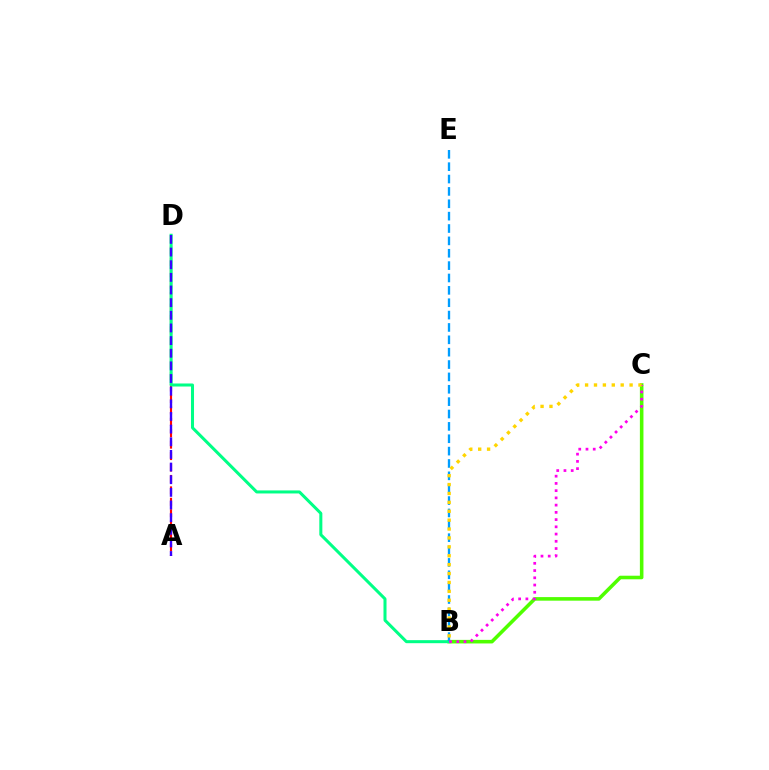{('B', 'C'): [{'color': '#4fff00', 'line_style': 'solid', 'thickness': 2.57}, {'color': '#ff00ed', 'line_style': 'dotted', 'thickness': 1.97}, {'color': '#ffd500', 'line_style': 'dotted', 'thickness': 2.42}], ('A', 'D'): [{'color': '#ff0000', 'line_style': 'dashed', 'thickness': 1.55}, {'color': '#3700ff', 'line_style': 'dashed', 'thickness': 1.72}], ('B', 'D'): [{'color': '#00ff86', 'line_style': 'solid', 'thickness': 2.18}], ('B', 'E'): [{'color': '#009eff', 'line_style': 'dashed', 'thickness': 1.68}]}